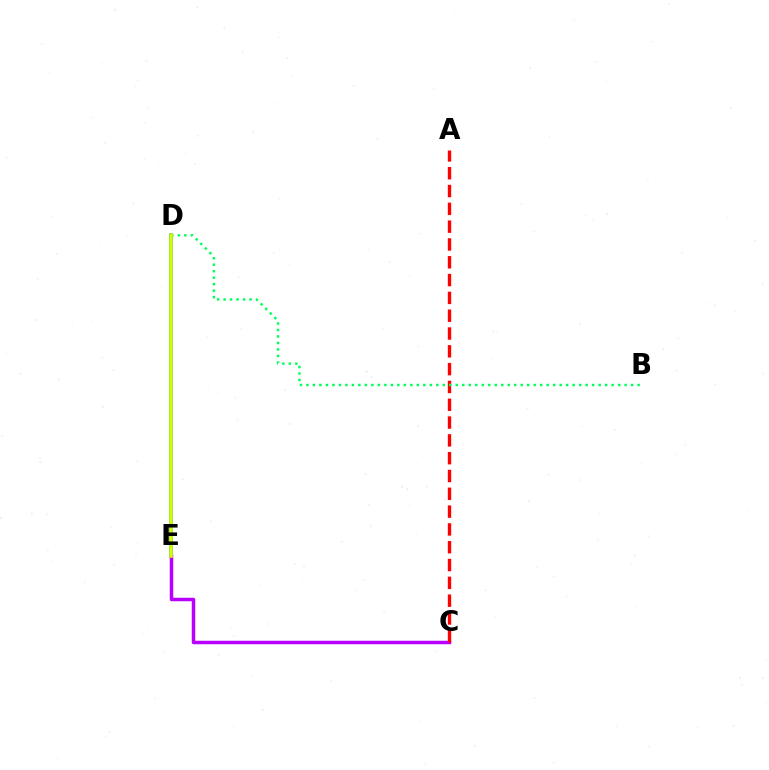{('D', 'E'): [{'color': '#0074ff', 'line_style': 'solid', 'thickness': 2.7}, {'color': '#d1ff00', 'line_style': 'solid', 'thickness': 2.55}], ('C', 'E'): [{'color': '#b900ff', 'line_style': 'solid', 'thickness': 2.51}], ('A', 'C'): [{'color': '#ff0000', 'line_style': 'dashed', 'thickness': 2.42}], ('B', 'D'): [{'color': '#00ff5c', 'line_style': 'dotted', 'thickness': 1.76}]}